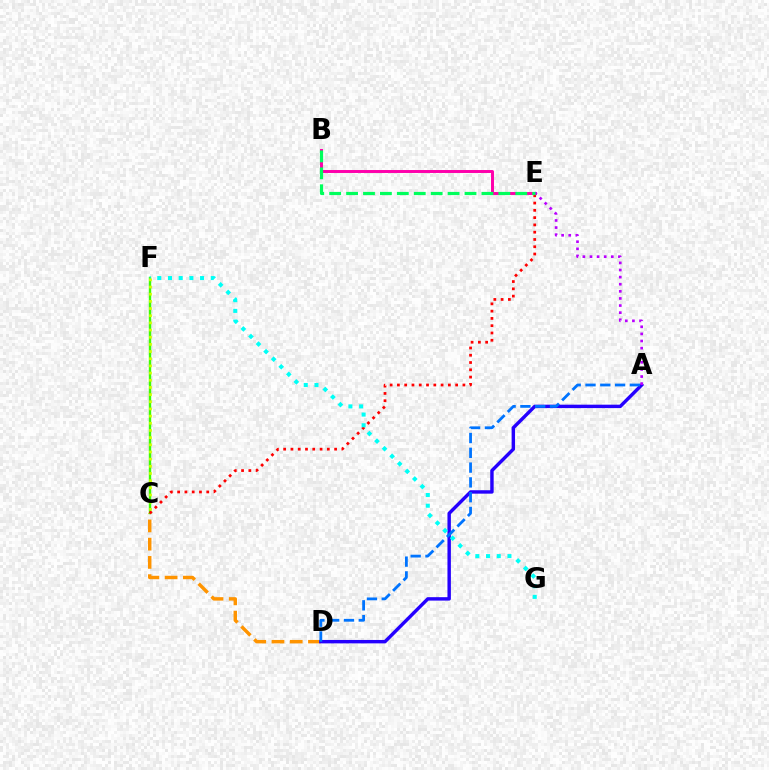{('B', 'E'): [{'color': '#ff00ac', 'line_style': 'solid', 'thickness': 2.12}, {'color': '#00ff5c', 'line_style': 'dashed', 'thickness': 2.3}], ('C', 'D'): [{'color': '#ff9400', 'line_style': 'dashed', 'thickness': 2.48}], ('C', 'F'): [{'color': '#3dff00', 'line_style': 'solid', 'thickness': 1.72}, {'color': '#d1ff00', 'line_style': 'dotted', 'thickness': 1.95}], ('A', 'D'): [{'color': '#2500ff', 'line_style': 'solid', 'thickness': 2.46}, {'color': '#0074ff', 'line_style': 'dashed', 'thickness': 2.01}], ('C', 'E'): [{'color': '#ff0000', 'line_style': 'dotted', 'thickness': 1.98}], ('A', 'E'): [{'color': '#b900ff', 'line_style': 'dotted', 'thickness': 1.93}], ('F', 'G'): [{'color': '#00fff6', 'line_style': 'dotted', 'thickness': 2.91}]}